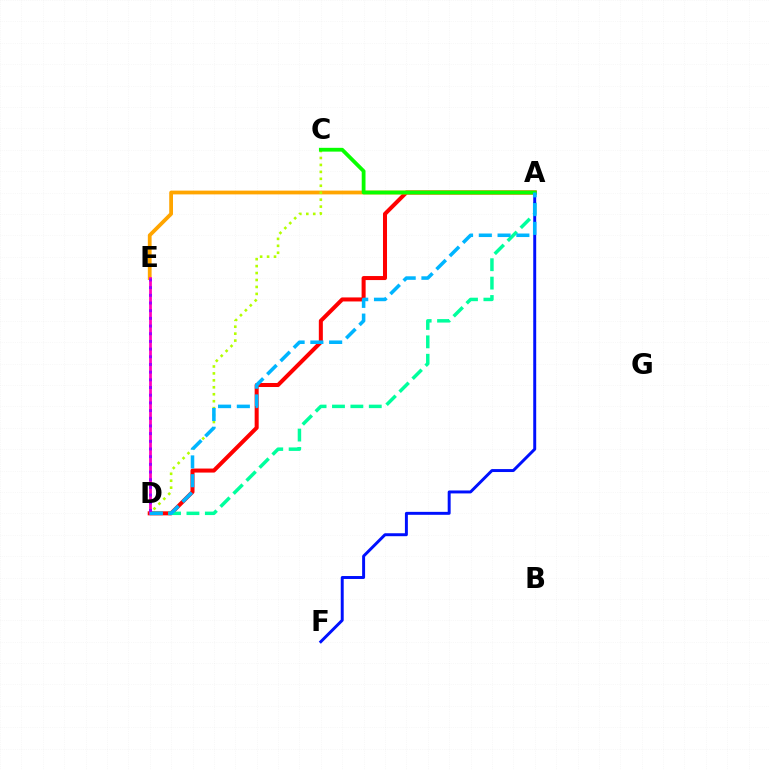{('A', 'D'): [{'color': '#ff0000', 'line_style': 'solid', 'thickness': 2.9}, {'color': '#00ff9d', 'line_style': 'dashed', 'thickness': 2.5}, {'color': '#00b5ff', 'line_style': 'dashed', 'thickness': 2.55}], ('A', 'E'): [{'color': '#ffa500', 'line_style': 'solid', 'thickness': 2.72}], ('A', 'F'): [{'color': '#0010ff', 'line_style': 'solid', 'thickness': 2.13}], ('C', 'D'): [{'color': '#b3ff00', 'line_style': 'dotted', 'thickness': 1.89}], ('D', 'E'): [{'color': '#ff00bd', 'line_style': 'solid', 'thickness': 1.99}, {'color': '#9b00ff', 'line_style': 'dotted', 'thickness': 2.09}], ('A', 'C'): [{'color': '#08ff00', 'line_style': 'solid', 'thickness': 2.73}]}